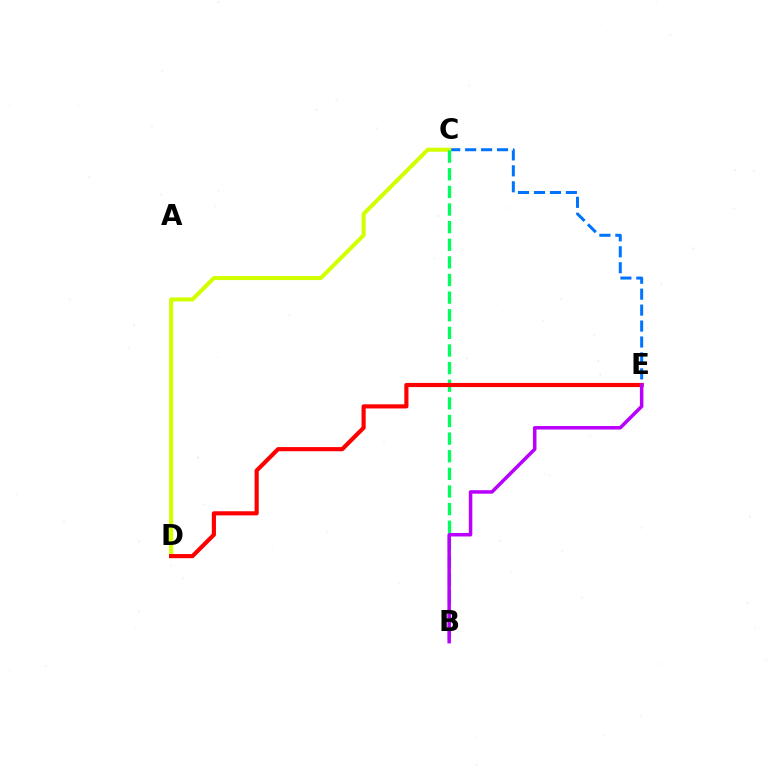{('C', 'E'): [{'color': '#0074ff', 'line_style': 'dashed', 'thickness': 2.17}], ('C', 'D'): [{'color': '#d1ff00', 'line_style': 'solid', 'thickness': 2.91}], ('B', 'C'): [{'color': '#00ff5c', 'line_style': 'dashed', 'thickness': 2.39}], ('D', 'E'): [{'color': '#ff0000', 'line_style': 'solid', 'thickness': 2.98}], ('B', 'E'): [{'color': '#b900ff', 'line_style': 'solid', 'thickness': 2.53}]}